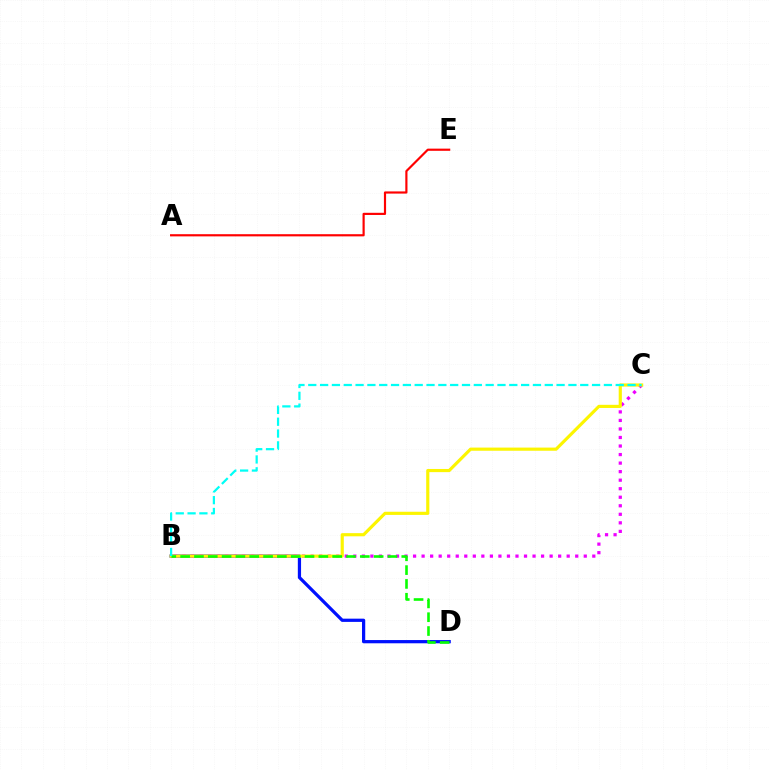{('A', 'E'): [{'color': '#ff0000', 'line_style': 'solid', 'thickness': 1.57}], ('B', 'D'): [{'color': '#0010ff', 'line_style': 'solid', 'thickness': 2.33}, {'color': '#08ff00', 'line_style': 'dashed', 'thickness': 1.88}], ('B', 'C'): [{'color': '#ee00ff', 'line_style': 'dotted', 'thickness': 2.32}, {'color': '#fcf500', 'line_style': 'solid', 'thickness': 2.27}, {'color': '#00fff6', 'line_style': 'dashed', 'thickness': 1.61}]}